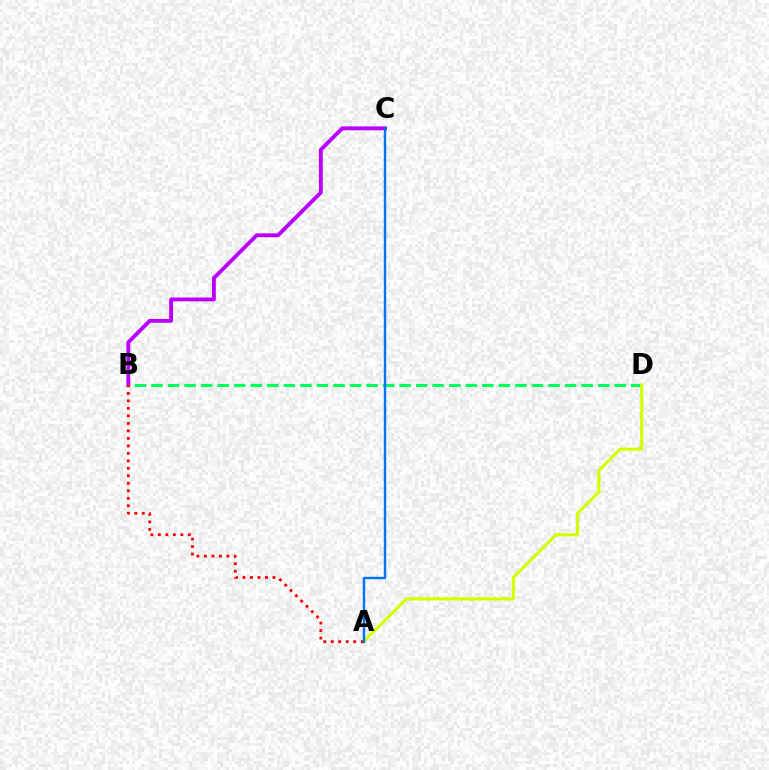{('B', 'D'): [{'color': '#00ff5c', 'line_style': 'dashed', 'thickness': 2.25}], ('B', 'C'): [{'color': '#b900ff', 'line_style': 'solid', 'thickness': 2.76}], ('A', 'D'): [{'color': '#d1ff00', 'line_style': 'solid', 'thickness': 2.26}], ('A', 'B'): [{'color': '#ff0000', 'line_style': 'dotted', 'thickness': 2.04}], ('A', 'C'): [{'color': '#0074ff', 'line_style': 'solid', 'thickness': 1.72}]}